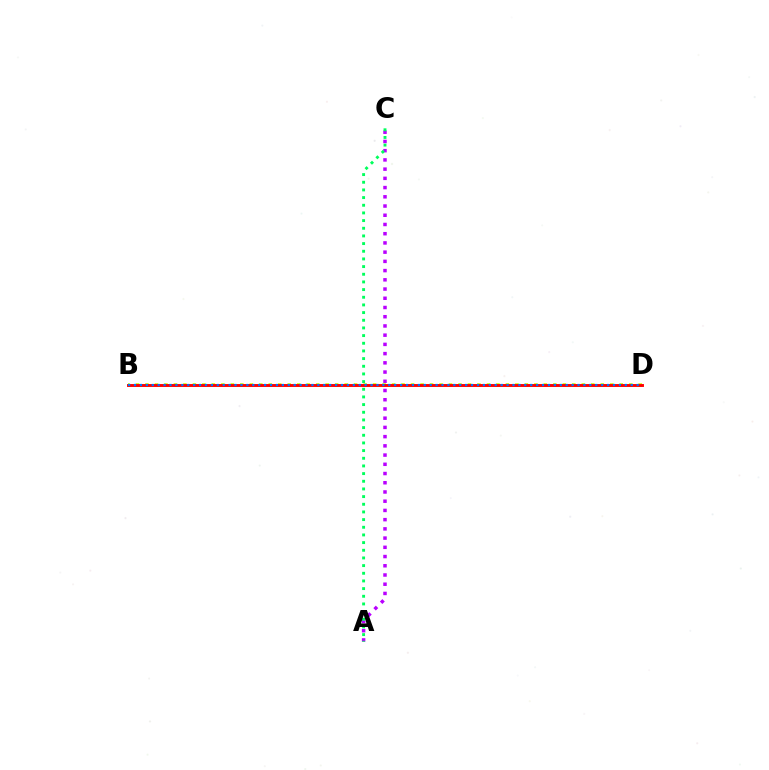{('A', 'C'): [{'color': '#b900ff', 'line_style': 'dotted', 'thickness': 2.51}, {'color': '#00ff5c', 'line_style': 'dotted', 'thickness': 2.08}], ('B', 'D'): [{'color': '#d1ff00', 'line_style': 'dotted', 'thickness': 2.58}, {'color': '#ff0000', 'line_style': 'solid', 'thickness': 2.09}, {'color': '#0074ff', 'line_style': 'dotted', 'thickness': 1.61}]}